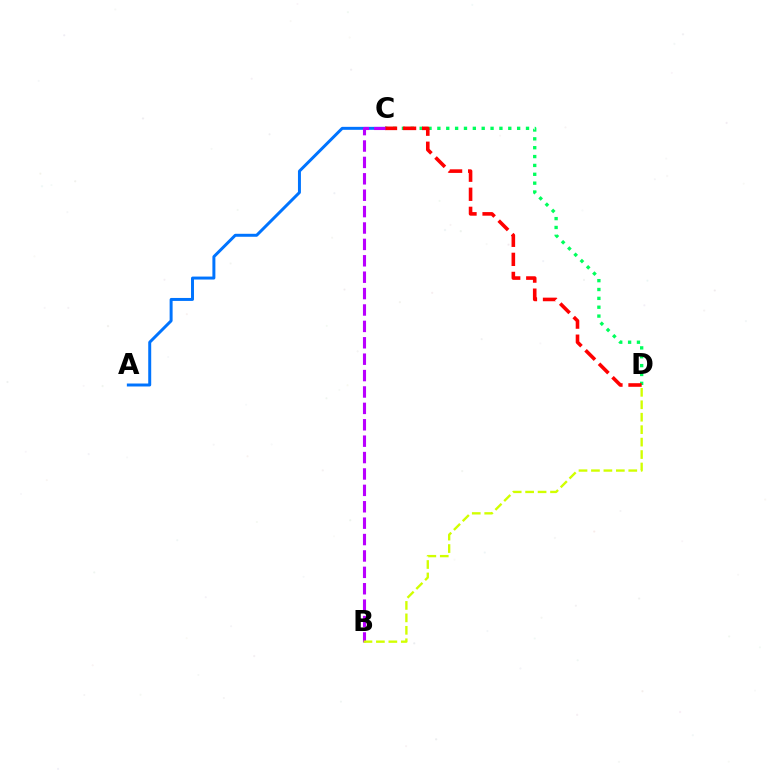{('C', 'D'): [{'color': '#00ff5c', 'line_style': 'dotted', 'thickness': 2.41}, {'color': '#ff0000', 'line_style': 'dashed', 'thickness': 2.59}], ('A', 'C'): [{'color': '#0074ff', 'line_style': 'solid', 'thickness': 2.14}], ('B', 'C'): [{'color': '#b900ff', 'line_style': 'dashed', 'thickness': 2.23}], ('B', 'D'): [{'color': '#d1ff00', 'line_style': 'dashed', 'thickness': 1.69}]}